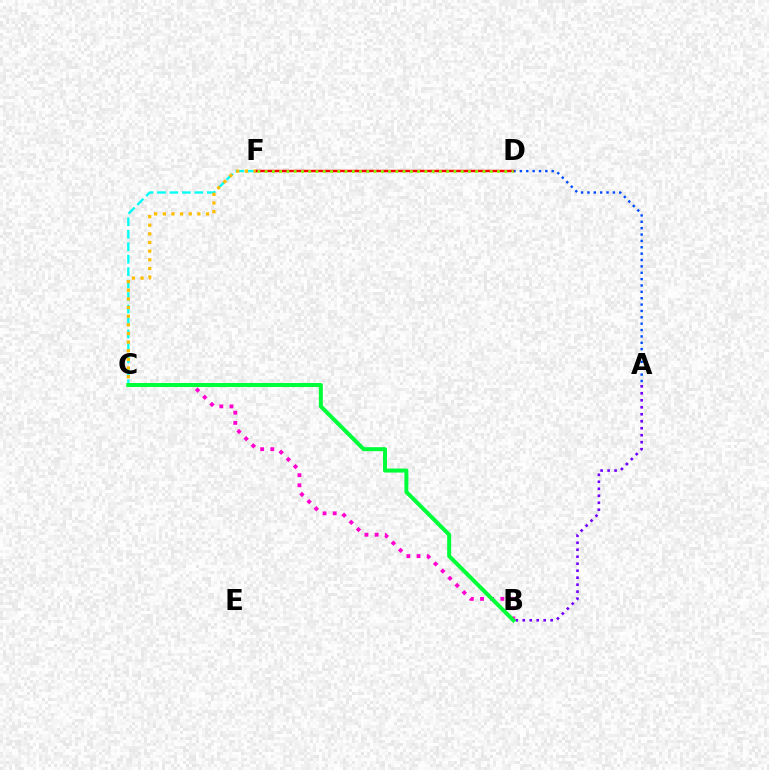{('C', 'F'): [{'color': '#00fff6', 'line_style': 'dashed', 'thickness': 1.69}, {'color': '#ffbd00', 'line_style': 'dotted', 'thickness': 2.35}], ('A', 'D'): [{'color': '#004bff', 'line_style': 'dotted', 'thickness': 1.73}], ('B', 'C'): [{'color': '#ff00cf', 'line_style': 'dotted', 'thickness': 2.76}, {'color': '#00ff39', 'line_style': 'solid', 'thickness': 2.88}], ('A', 'B'): [{'color': '#7200ff', 'line_style': 'dotted', 'thickness': 1.9}], ('D', 'F'): [{'color': '#ff0000', 'line_style': 'solid', 'thickness': 1.77}, {'color': '#84ff00', 'line_style': 'dotted', 'thickness': 1.97}]}